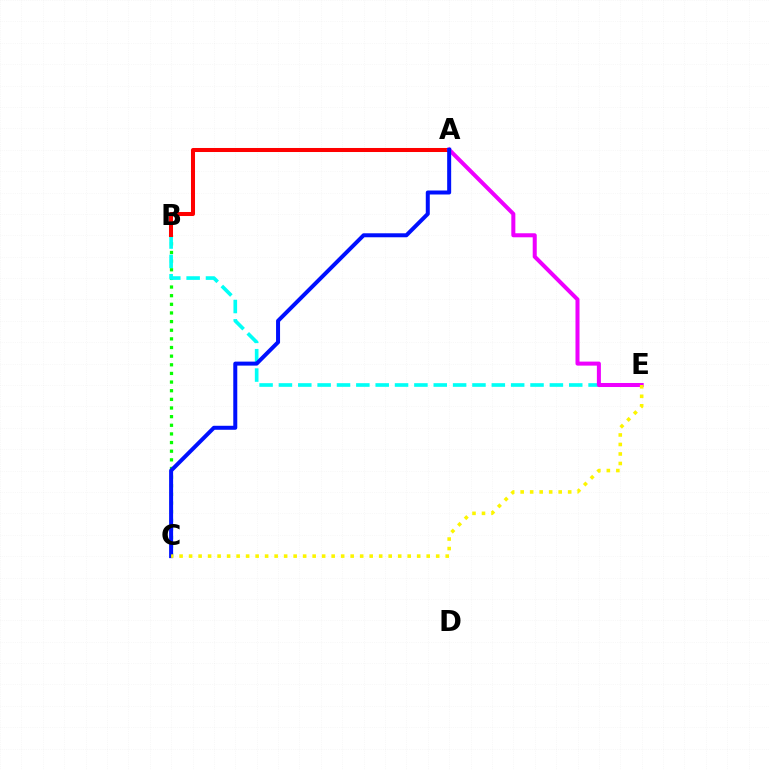{('B', 'C'): [{'color': '#08ff00', 'line_style': 'dotted', 'thickness': 2.35}], ('B', 'E'): [{'color': '#00fff6', 'line_style': 'dashed', 'thickness': 2.63}], ('A', 'B'): [{'color': '#ff0000', 'line_style': 'solid', 'thickness': 2.9}], ('A', 'E'): [{'color': '#ee00ff', 'line_style': 'solid', 'thickness': 2.9}], ('A', 'C'): [{'color': '#0010ff', 'line_style': 'solid', 'thickness': 2.88}], ('C', 'E'): [{'color': '#fcf500', 'line_style': 'dotted', 'thickness': 2.58}]}